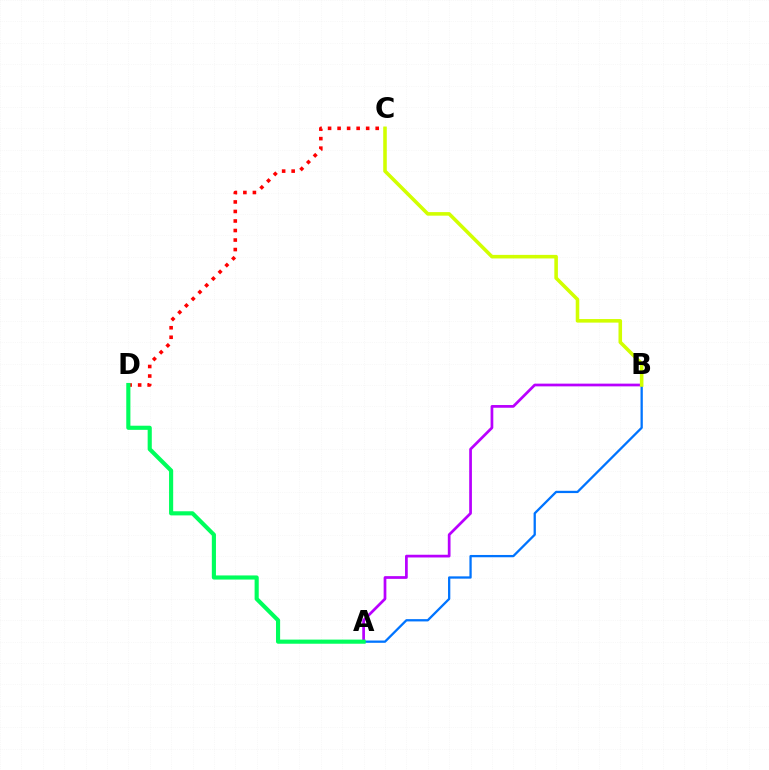{('A', 'B'): [{'color': '#b900ff', 'line_style': 'solid', 'thickness': 1.96}, {'color': '#0074ff', 'line_style': 'solid', 'thickness': 1.65}], ('C', 'D'): [{'color': '#ff0000', 'line_style': 'dotted', 'thickness': 2.59}], ('B', 'C'): [{'color': '#d1ff00', 'line_style': 'solid', 'thickness': 2.57}], ('A', 'D'): [{'color': '#00ff5c', 'line_style': 'solid', 'thickness': 2.97}]}